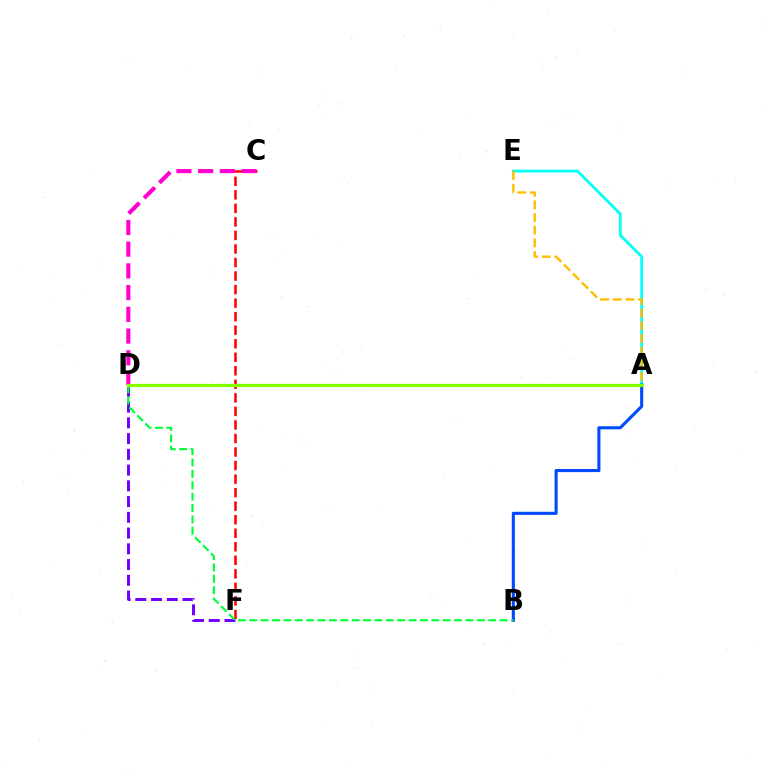{('C', 'F'): [{'color': '#ff0000', 'line_style': 'dashed', 'thickness': 1.84}], ('A', 'E'): [{'color': '#00fff6', 'line_style': 'solid', 'thickness': 2.0}, {'color': '#ffbd00', 'line_style': 'dashed', 'thickness': 1.72}], ('A', 'B'): [{'color': '#004bff', 'line_style': 'solid', 'thickness': 2.23}], ('D', 'F'): [{'color': '#7200ff', 'line_style': 'dashed', 'thickness': 2.14}], ('B', 'D'): [{'color': '#00ff39', 'line_style': 'dashed', 'thickness': 1.55}], ('C', 'D'): [{'color': '#ff00cf', 'line_style': 'dashed', 'thickness': 2.95}], ('A', 'D'): [{'color': '#84ff00', 'line_style': 'solid', 'thickness': 2.31}]}